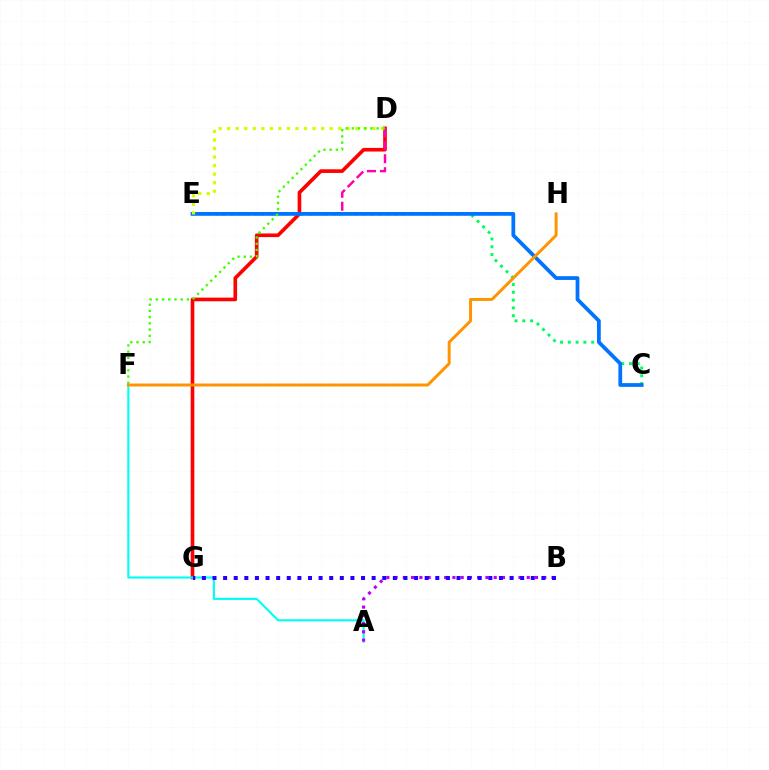{('D', 'G'): [{'color': '#ff0000', 'line_style': 'solid', 'thickness': 2.62}], ('C', 'E'): [{'color': '#00ff5c', 'line_style': 'dotted', 'thickness': 2.11}, {'color': '#0074ff', 'line_style': 'solid', 'thickness': 2.71}], ('D', 'E'): [{'color': '#ff00ac', 'line_style': 'dashed', 'thickness': 1.76}, {'color': '#d1ff00', 'line_style': 'dotted', 'thickness': 2.32}], ('D', 'F'): [{'color': '#3dff00', 'line_style': 'dotted', 'thickness': 1.69}], ('A', 'F'): [{'color': '#00fff6', 'line_style': 'solid', 'thickness': 1.53}], ('A', 'B'): [{'color': '#b900ff', 'line_style': 'dotted', 'thickness': 2.24}], ('F', 'H'): [{'color': '#ff9400', 'line_style': 'solid', 'thickness': 2.13}], ('B', 'G'): [{'color': '#2500ff', 'line_style': 'dotted', 'thickness': 2.88}]}